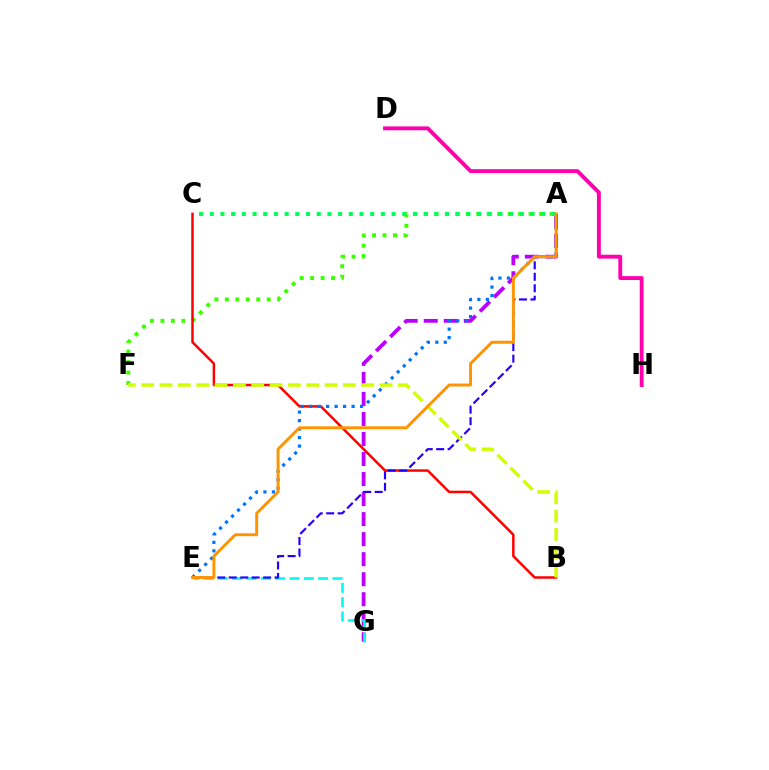{('A', 'G'): [{'color': '#b900ff', 'line_style': 'dashed', 'thickness': 2.72}], ('E', 'G'): [{'color': '#00fff6', 'line_style': 'dashed', 'thickness': 1.95}], ('A', 'F'): [{'color': '#3dff00', 'line_style': 'dotted', 'thickness': 2.84}], ('B', 'C'): [{'color': '#ff0000', 'line_style': 'solid', 'thickness': 1.79}], ('A', 'E'): [{'color': '#0074ff', 'line_style': 'dotted', 'thickness': 2.31}, {'color': '#2500ff', 'line_style': 'dashed', 'thickness': 1.56}, {'color': '#ff9400', 'line_style': 'solid', 'thickness': 2.11}], ('B', 'F'): [{'color': '#d1ff00', 'line_style': 'dashed', 'thickness': 2.49}], ('D', 'H'): [{'color': '#ff00ac', 'line_style': 'solid', 'thickness': 2.79}], ('A', 'C'): [{'color': '#00ff5c', 'line_style': 'dotted', 'thickness': 2.91}]}